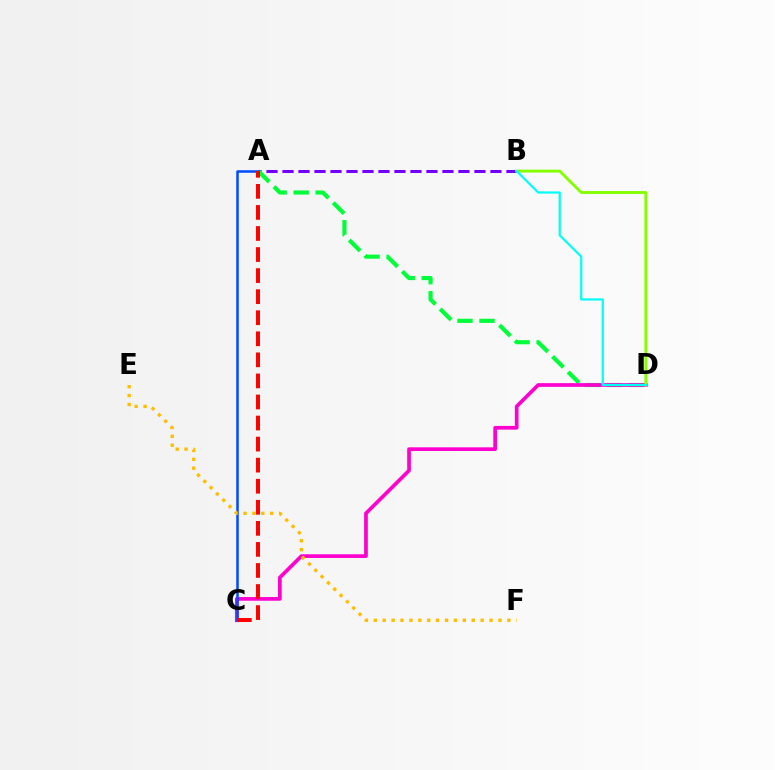{('A', 'B'): [{'color': '#7200ff', 'line_style': 'dashed', 'thickness': 2.17}], ('A', 'D'): [{'color': '#00ff39', 'line_style': 'dashed', 'thickness': 2.99}], ('C', 'D'): [{'color': '#ff00cf', 'line_style': 'solid', 'thickness': 2.66}], ('B', 'D'): [{'color': '#84ff00', 'line_style': 'solid', 'thickness': 2.06}, {'color': '#00fff6', 'line_style': 'solid', 'thickness': 1.6}], ('A', 'C'): [{'color': '#004bff', 'line_style': 'solid', 'thickness': 1.81}, {'color': '#ff0000', 'line_style': 'dashed', 'thickness': 2.86}], ('E', 'F'): [{'color': '#ffbd00', 'line_style': 'dotted', 'thickness': 2.42}]}